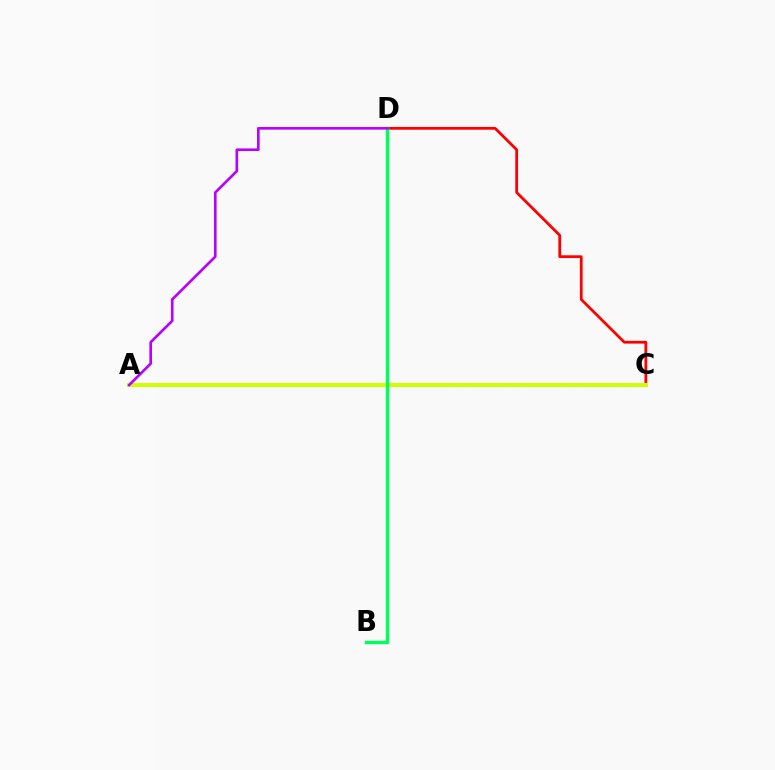{('C', 'D'): [{'color': '#ff0000', 'line_style': 'solid', 'thickness': 1.99}], ('A', 'C'): [{'color': '#0074ff', 'line_style': 'dashed', 'thickness': 1.9}, {'color': '#d1ff00', 'line_style': 'solid', 'thickness': 2.87}], ('B', 'D'): [{'color': '#00ff5c', 'line_style': 'solid', 'thickness': 2.45}], ('A', 'D'): [{'color': '#b900ff', 'line_style': 'solid', 'thickness': 1.89}]}